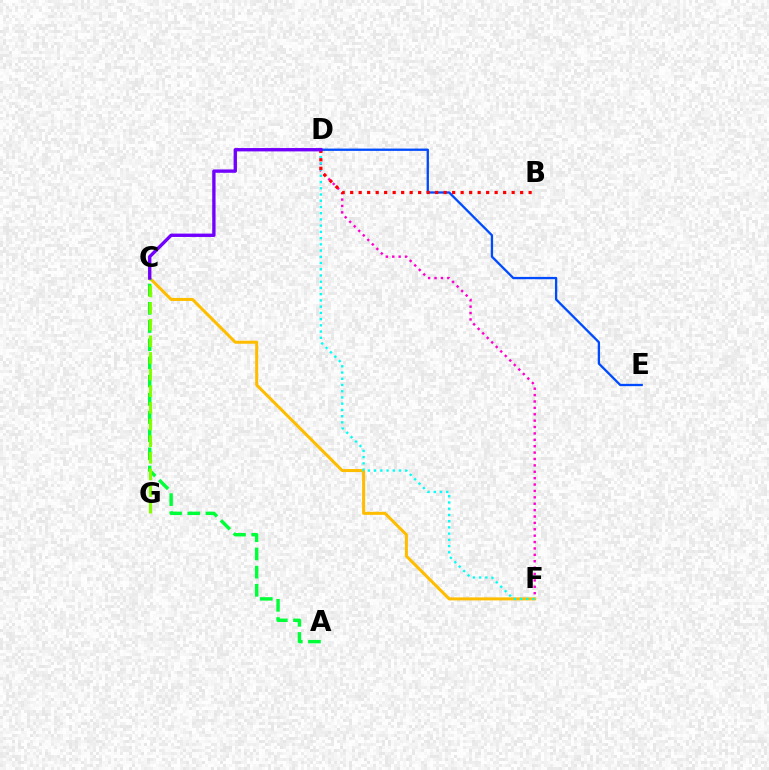{('D', 'F'): [{'color': '#ff00cf', 'line_style': 'dotted', 'thickness': 1.74}, {'color': '#00fff6', 'line_style': 'dotted', 'thickness': 1.69}], ('C', 'F'): [{'color': '#ffbd00', 'line_style': 'solid', 'thickness': 2.18}], ('A', 'C'): [{'color': '#00ff39', 'line_style': 'dashed', 'thickness': 2.47}], ('D', 'E'): [{'color': '#004bff', 'line_style': 'solid', 'thickness': 1.67}], ('B', 'D'): [{'color': '#ff0000', 'line_style': 'dotted', 'thickness': 2.31}], ('C', 'G'): [{'color': '#84ff00', 'line_style': 'dashed', 'thickness': 2.26}], ('C', 'D'): [{'color': '#7200ff', 'line_style': 'solid', 'thickness': 2.41}]}